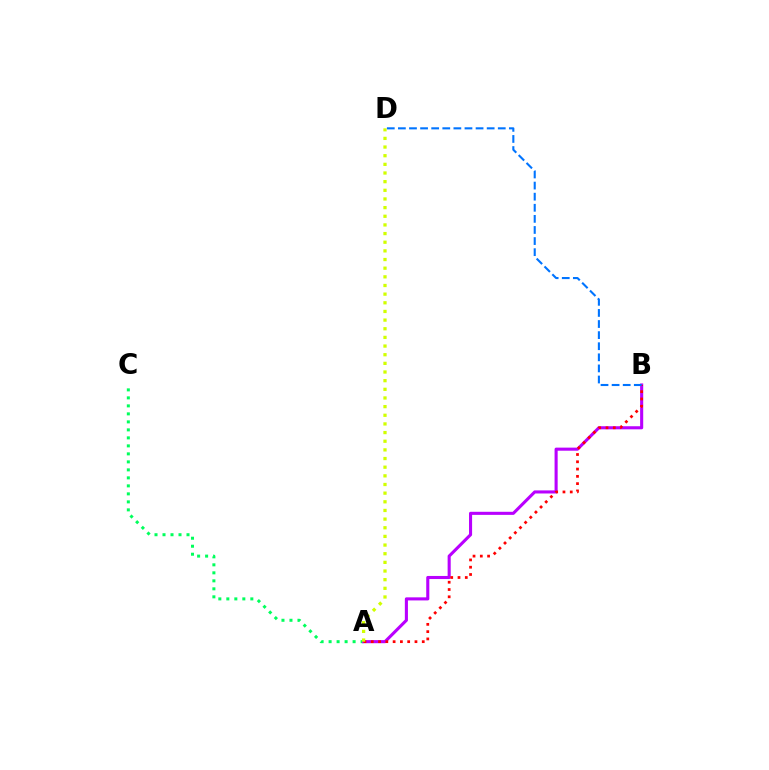{('A', 'C'): [{'color': '#00ff5c', 'line_style': 'dotted', 'thickness': 2.17}], ('A', 'B'): [{'color': '#b900ff', 'line_style': 'solid', 'thickness': 2.22}, {'color': '#ff0000', 'line_style': 'dotted', 'thickness': 1.98}], ('A', 'D'): [{'color': '#d1ff00', 'line_style': 'dotted', 'thickness': 2.35}], ('B', 'D'): [{'color': '#0074ff', 'line_style': 'dashed', 'thickness': 1.51}]}